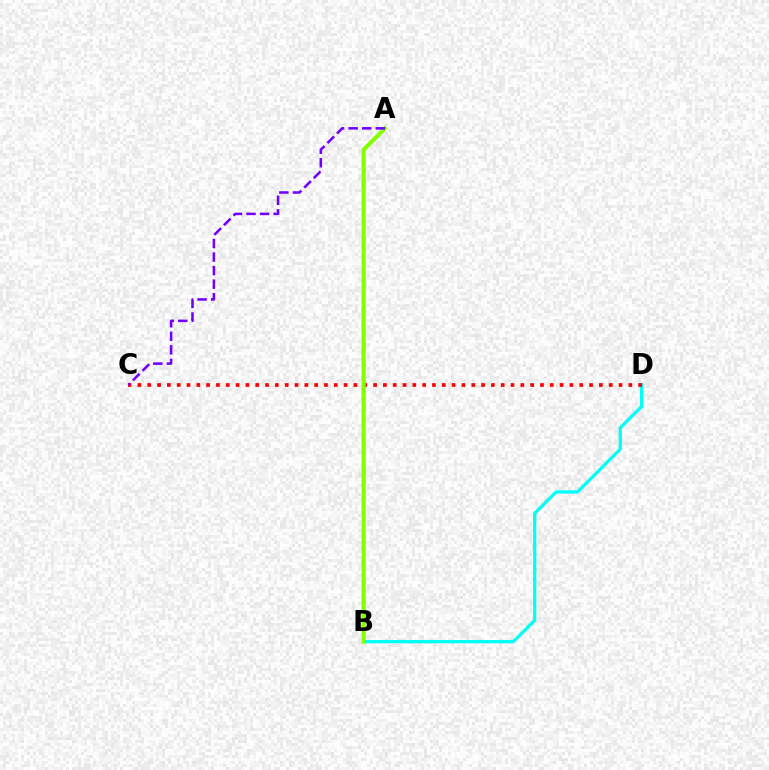{('B', 'D'): [{'color': '#00fff6', 'line_style': 'solid', 'thickness': 2.34}], ('C', 'D'): [{'color': '#ff0000', 'line_style': 'dotted', 'thickness': 2.67}], ('A', 'B'): [{'color': '#84ff00', 'line_style': 'solid', 'thickness': 2.99}], ('A', 'C'): [{'color': '#7200ff', 'line_style': 'dashed', 'thickness': 1.84}]}